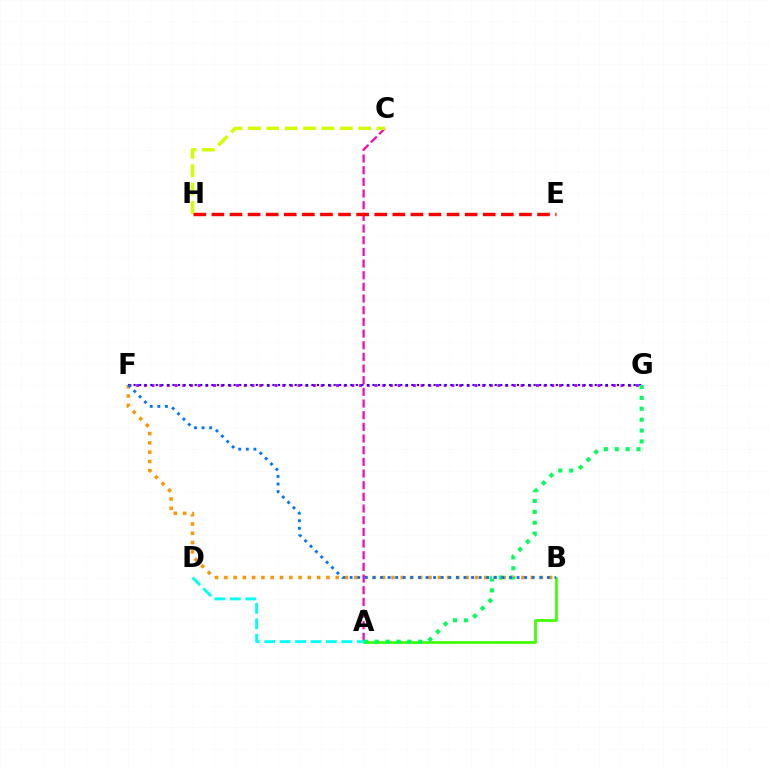{('B', 'F'): [{'color': '#ff9400', 'line_style': 'dotted', 'thickness': 2.52}, {'color': '#0074ff', 'line_style': 'dotted', 'thickness': 2.06}], ('A', 'B'): [{'color': '#3dff00', 'line_style': 'solid', 'thickness': 1.96}], ('A', 'C'): [{'color': '#ff00ac', 'line_style': 'dashed', 'thickness': 1.58}], ('F', 'G'): [{'color': '#b900ff', 'line_style': 'dotted', 'thickness': 2.09}, {'color': '#2500ff', 'line_style': 'dotted', 'thickness': 1.51}], ('C', 'H'): [{'color': '#d1ff00', 'line_style': 'dashed', 'thickness': 2.5}], ('A', 'G'): [{'color': '#00ff5c', 'line_style': 'dotted', 'thickness': 2.96}], ('A', 'D'): [{'color': '#00fff6', 'line_style': 'dashed', 'thickness': 2.1}], ('E', 'H'): [{'color': '#ff0000', 'line_style': 'dashed', 'thickness': 2.46}]}